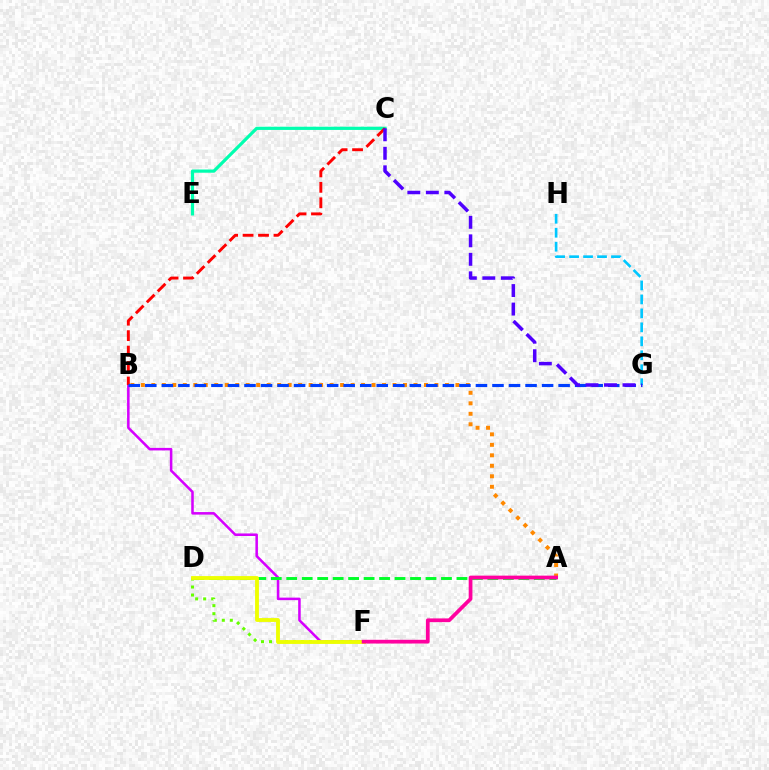{('B', 'F'): [{'color': '#d600ff', 'line_style': 'solid', 'thickness': 1.83}], ('A', 'D'): [{'color': '#00ff27', 'line_style': 'dashed', 'thickness': 2.1}], ('C', 'E'): [{'color': '#00ffaf', 'line_style': 'solid', 'thickness': 2.31}], ('A', 'B'): [{'color': '#ff8800', 'line_style': 'dotted', 'thickness': 2.85}], ('B', 'C'): [{'color': '#ff0000', 'line_style': 'dashed', 'thickness': 2.1}], ('D', 'F'): [{'color': '#66ff00', 'line_style': 'dotted', 'thickness': 2.18}, {'color': '#eeff00', 'line_style': 'solid', 'thickness': 2.77}], ('G', 'H'): [{'color': '#00c7ff', 'line_style': 'dashed', 'thickness': 1.9}], ('B', 'G'): [{'color': '#003fff', 'line_style': 'dashed', 'thickness': 2.25}], ('C', 'G'): [{'color': '#4f00ff', 'line_style': 'dashed', 'thickness': 2.51}], ('A', 'F'): [{'color': '#ff00a0', 'line_style': 'solid', 'thickness': 2.69}]}